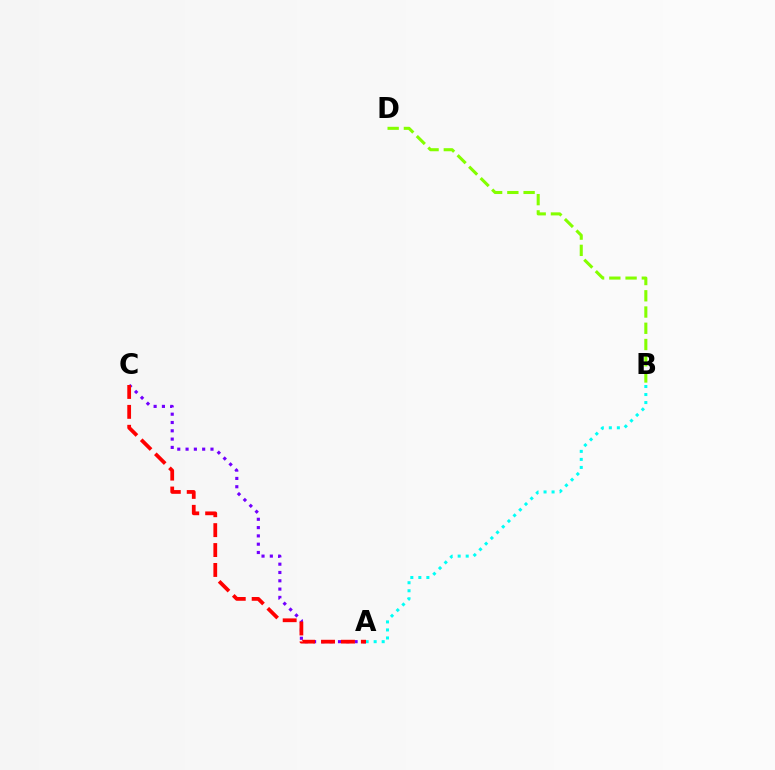{('A', 'B'): [{'color': '#00fff6', 'line_style': 'dotted', 'thickness': 2.18}], ('B', 'D'): [{'color': '#84ff00', 'line_style': 'dashed', 'thickness': 2.21}], ('A', 'C'): [{'color': '#7200ff', 'line_style': 'dotted', 'thickness': 2.26}, {'color': '#ff0000', 'line_style': 'dashed', 'thickness': 2.71}]}